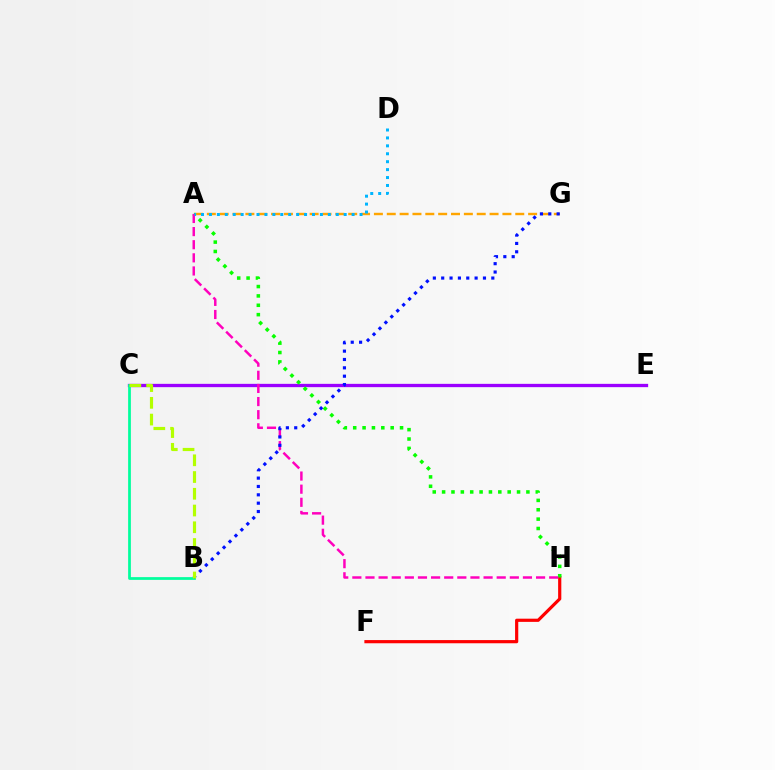{('A', 'G'): [{'color': '#ffa500', 'line_style': 'dashed', 'thickness': 1.75}], ('C', 'E'): [{'color': '#9b00ff', 'line_style': 'solid', 'thickness': 2.38}], ('B', 'C'): [{'color': '#00ff9d', 'line_style': 'solid', 'thickness': 1.98}, {'color': '#b3ff00', 'line_style': 'dashed', 'thickness': 2.27}], ('F', 'H'): [{'color': '#ff0000', 'line_style': 'solid', 'thickness': 2.29}], ('A', 'H'): [{'color': '#08ff00', 'line_style': 'dotted', 'thickness': 2.54}, {'color': '#ff00bd', 'line_style': 'dashed', 'thickness': 1.78}], ('B', 'G'): [{'color': '#0010ff', 'line_style': 'dotted', 'thickness': 2.27}], ('A', 'D'): [{'color': '#00b5ff', 'line_style': 'dotted', 'thickness': 2.15}]}